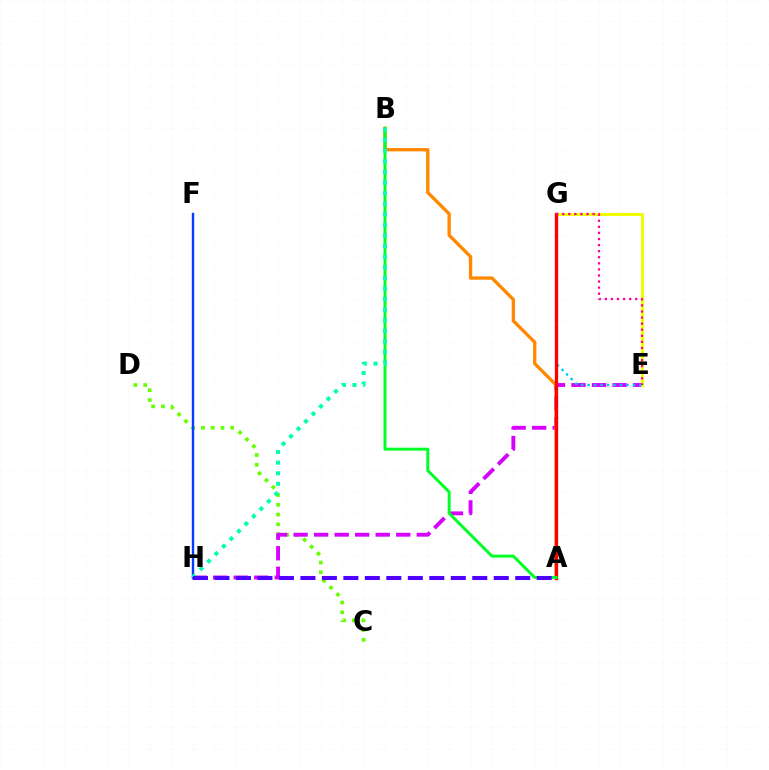{('C', 'D'): [{'color': '#66ff00', 'line_style': 'dotted', 'thickness': 2.66}], ('E', 'H'): [{'color': '#d600ff', 'line_style': 'dashed', 'thickness': 2.79}], ('E', 'G'): [{'color': '#eeff00', 'line_style': 'solid', 'thickness': 2.2}, {'color': '#00c7ff', 'line_style': 'dotted', 'thickness': 1.76}, {'color': '#ff00a0', 'line_style': 'dotted', 'thickness': 1.65}], ('A', 'B'): [{'color': '#ff8800', 'line_style': 'solid', 'thickness': 2.39}, {'color': '#00ff27', 'line_style': 'solid', 'thickness': 2.14}], ('A', 'G'): [{'color': '#ff0000', 'line_style': 'solid', 'thickness': 2.37}], ('F', 'H'): [{'color': '#003fff', 'line_style': 'solid', 'thickness': 1.72}], ('B', 'H'): [{'color': '#00ffaf', 'line_style': 'dotted', 'thickness': 2.88}], ('A', 'H'): [{'color': '#4f00ff', 'line_style': 'dashed', 'thickness': 2.92}]}